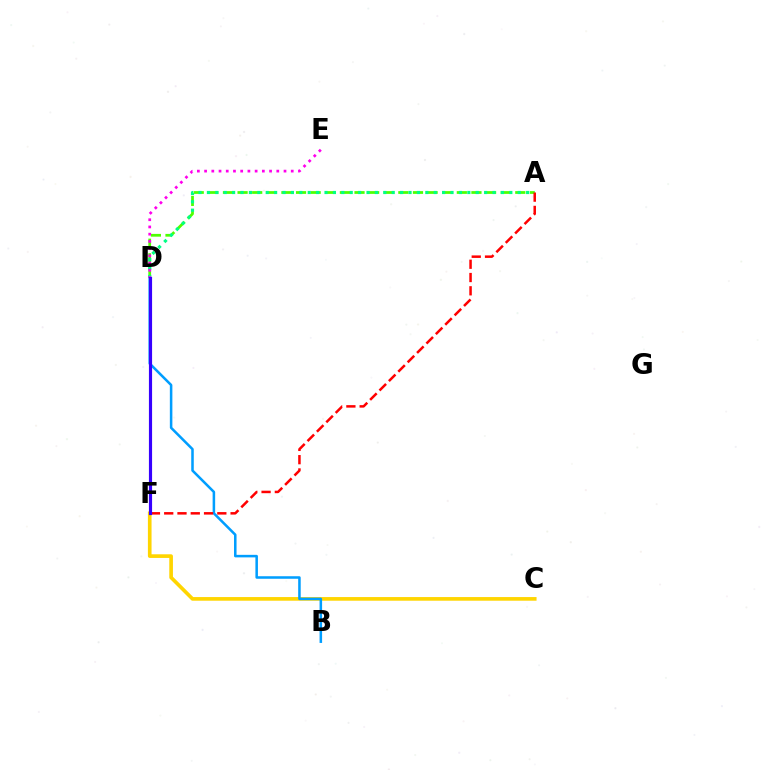{('C', 'F'): [{'color': '#ffd500', 'line_style': 'solid', 'thickness': 2.63}], ('B', 'D'): [{'color': '#009eff', 'line_style': 'solid', 'thickness': 1.82}], ('A', 'D'): [{'color': '#4fff00', 'line_style': 'dashed', 'thickness': 1.99}, {'color': '#00ff86', 'line_style': 'dotted', 'thickness': 2.28}], ('A', 'F'): [{'color': '#ff0000', 'line_style': 'dashed', 'thickness': 1.8}], ('D', 'E'): [{'color': '#ff00ed', 'line_style': 'dotted', 'thickness': 1.96}], ('D', 'F'): [{'color': '#3700ff', 'line_style': 'solid', 'thickness': 2.27}]}